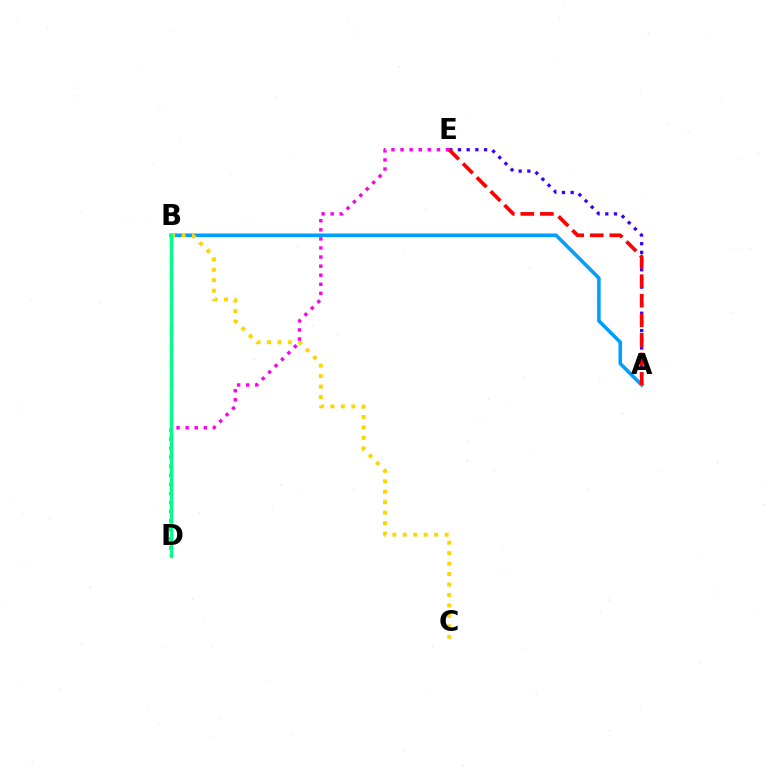{('A', 'E'): [{'color': '#3700ff', 'line_style': 'dotted', 'thickness': 2.36}, {'color': '#ff0000', 'line_style': 'dashed', 'thickness': 2.66}], ('A', 'B'): [{'color': '#009eff', 'line_style': 'solid', 'thickness': 2.58}], ('B', 'D'): [{'color': '#4fff00', 'line_style': 'dashed', 'thickness': 2.4}, {'color': '#00ff86', 'line_style': 'solid', 'thickness': 2.26}], ('B', 'C'): [{'color': '#ffd500', 'line_style': 'dotted', 'thickness': 2.84}], ('D', 'E'): [{'color': '#ff00ed', 'line_style': 'dotted', 'thickness': 2.47}]}